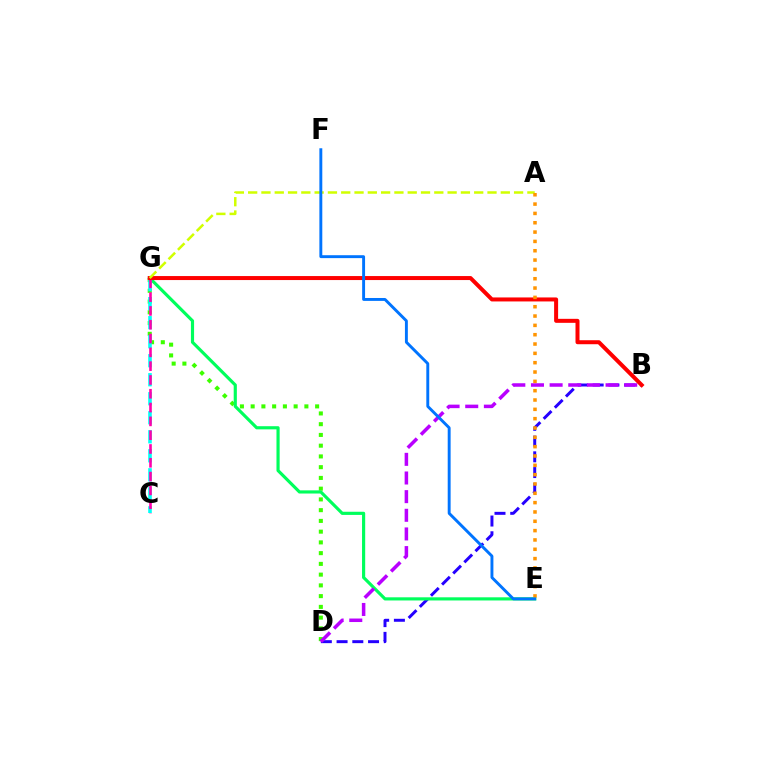{('B', 'D'): [{'color': '#2500ff', 'line_style': 'dashed', 'thickness': 2.14}, {'color': '#b900ff', 'line_style': 'dashed', 'thickness': 2.53}], ('D', 'G'): [{'color': '#3dff00', 'line_style': 'dotted', 'thickness': 2.92}], ('E', 'G'): [{'color': '#00ff5c', 'line_style': 'solid', 'thickness': 2.27}], ('C', 'G'): [{'color': '#00fff6', 'line_style': 'dashed', 'thickness': 2.58}, {'color': '#ff00ac', 'line_style': 'dashed', 'thickness': 1.88}], ('B', 'G'): [{'color': '#ff0000', 'line_style': 'solid', 'thickness': 2.88}], ('A', 'G'): [{'color': '#d1ff00', 'line_style': 'dashed', 'thickness': 1.81}], ('A', 'E'): [{'color': '#ff9400', 'line_style': 'dotted', 'thickness': 2.53}], ('E', 'F'): [{'color': '#0074ff', 'line_style': 'solid', 'thickness': 2.1}]}